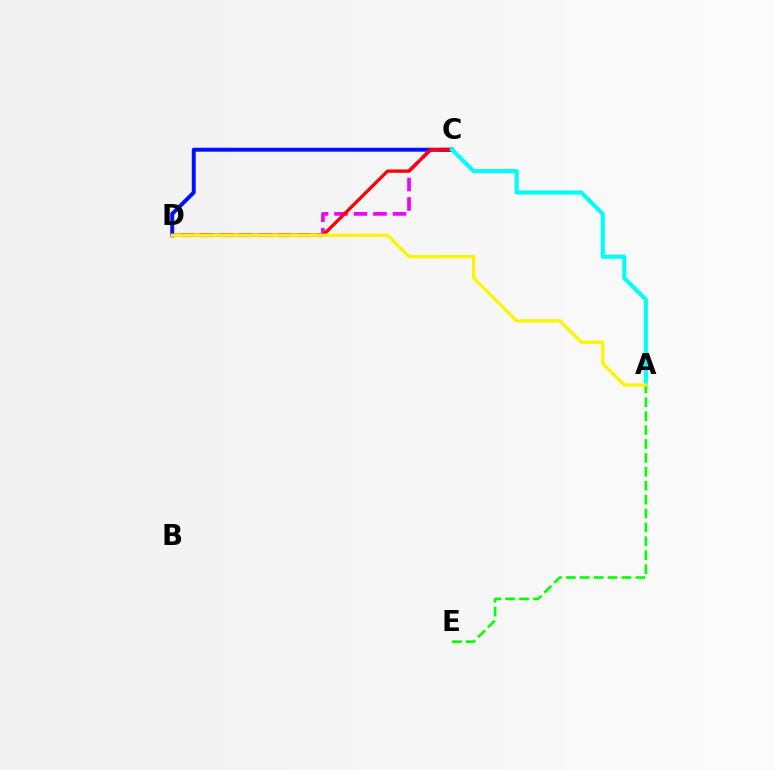{('C', 'D'): [{'color': '#ee00ff', 'line_style': 'dashed', 'thickness': 2.65}, {'color': '#0010ff', 'line_style': 'solid', 'thickness': 2.83}, {'color': '#ff0000', 'line_style': 'solid', 'thickness': 2.38}], ('A', 'C'): [{'color': '#00fff6', 'line_style': 'solid', 'thickness': 2.99}], ('A', 'E'): [{'color': '#08ff00', 'line_style': 'dashed', 'thickness': 1.89}], ('A', 'D'): [{'color': '#fcf500', 'line_style': 'solid', 'thickness': 2.38}]}